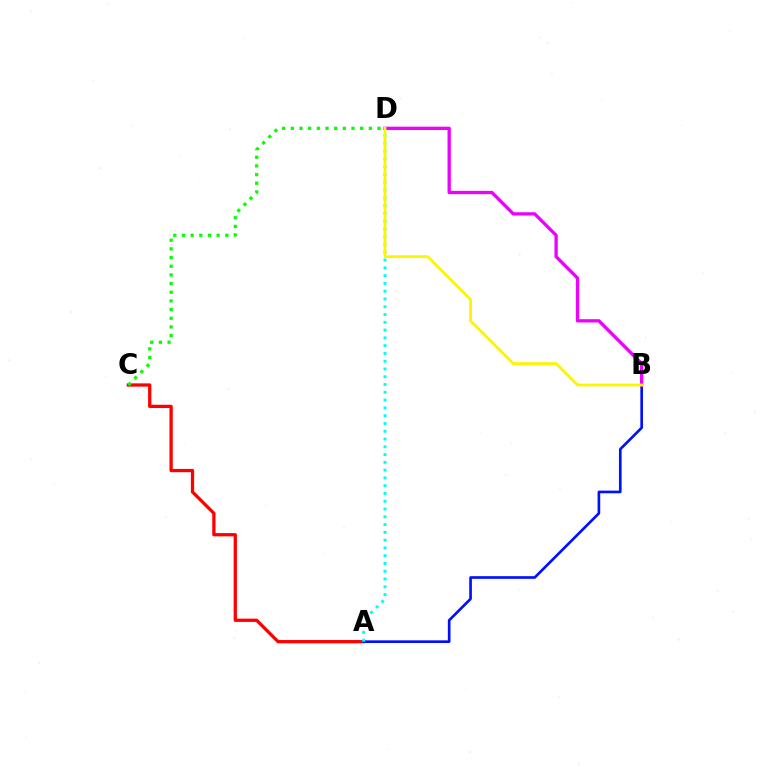{('A', 'C'): [{'color': '#ff0000', 'line_style': 'solid', 'thickness': 2.36}], ('A', 'B'): [{'color': '#0010ff', 'line_style': 'solid', 'thickness': 1.91}], ('C', 'D'): [{'color': '#08ff00', 'line_style': 'dotted', 'thickness': 2.36}], ('A', 'D'): [{'color': '#00fff6', 'line_style': 'dotted', 'thickness': 2.11}], ('B', 'D'): [{'color': '#ee00ff', 'line_style': 'solid', 'thickness': 2.38}, {'color': '#fcf500', 'line_style': 'solid', 'thickness': 2.0}]}